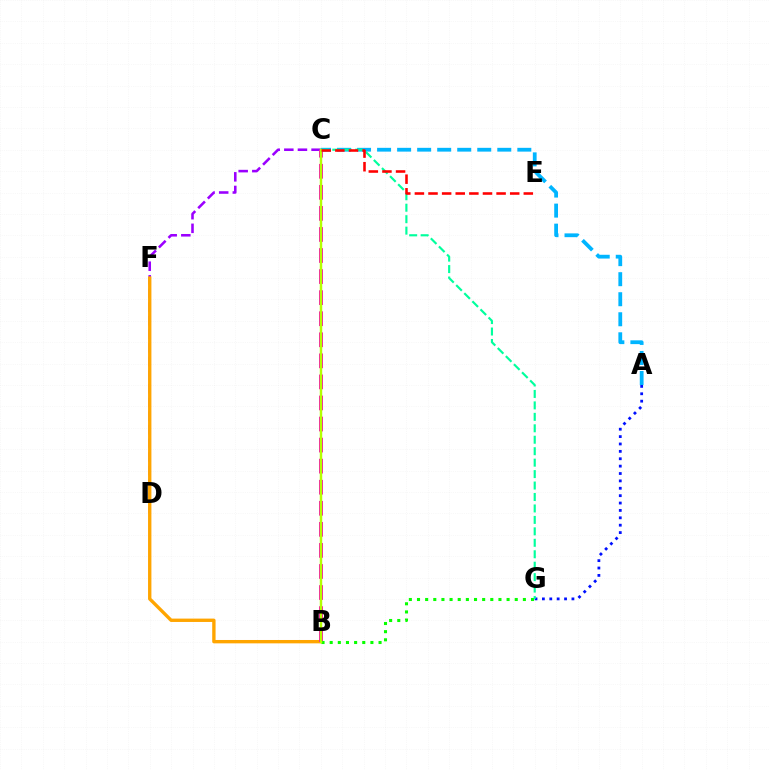{('C', 'D'): [{'color': '#9b00ff', 'line_style': 'dashed', 'thickness': 1.85}], ('B', 'F'): [{'color': '#ffa500', 'line_style': 'solid', 'thickness': 2.42}], ('B', 'C'): [{'color': '#ff00bd', 'line_style': 'dashed', 'thickness': 2.86}, {'color': '#b3ff00', 'line_style': 'solid', 'thickness': 1.77}], ('A', 'C'): [{'color': '#00b5ff', 'line_style': 'dashed', 'thickness': 2.72}], ('A', 'G'): [{'color': '#0010ff', 'line_style': 'dotted', 'thickness': 2.01}], ('B', 'G'): [{'color': '#08ff00', 'line_style': 'dotted', 'thickness': 2.21}], ('C', 'G'): [{'color': '#00ff9d', 'line_style': 'dashed', 'thickness': 1.56}], ('C', 'E'): [{'color': '#ff0000', 'line_style': 'dashed', 'thickness': 1.85}]}